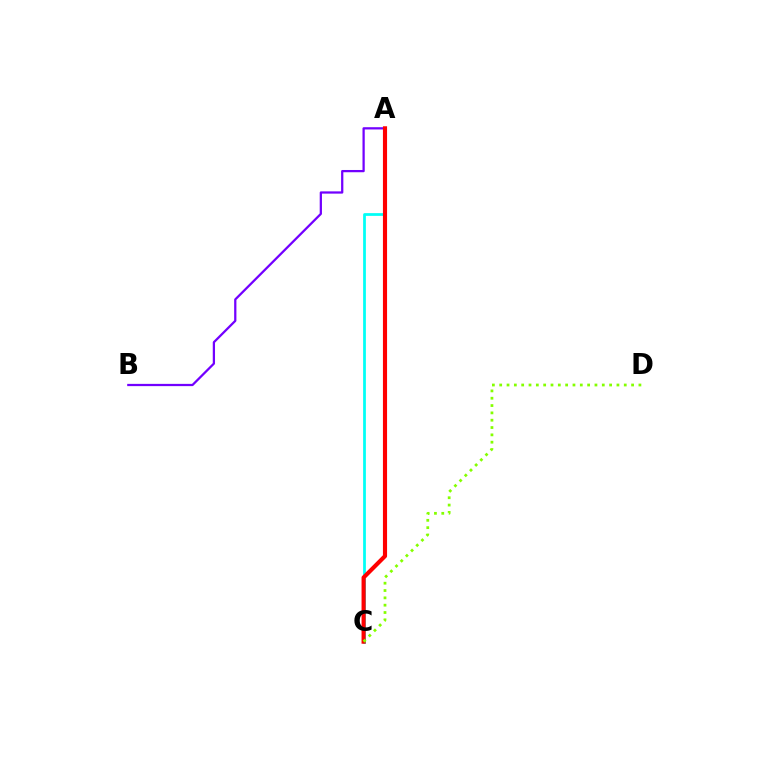{('A', 'B'): [{'color': '#7200ff', 'line_style': 'solid', 'thickness': 1.62}], ('A', 'C'): [{'color': '#00fff6', 'line_style': 'solid', 'thickness': 1.98}, {'color': '#ff0000', 'line_style': 'solid', 'thickness': 2.97}], ('C', 'D'): [{'color': '#84ff00', 'line_style': 'dotted', 'thickness': 1.99}]}